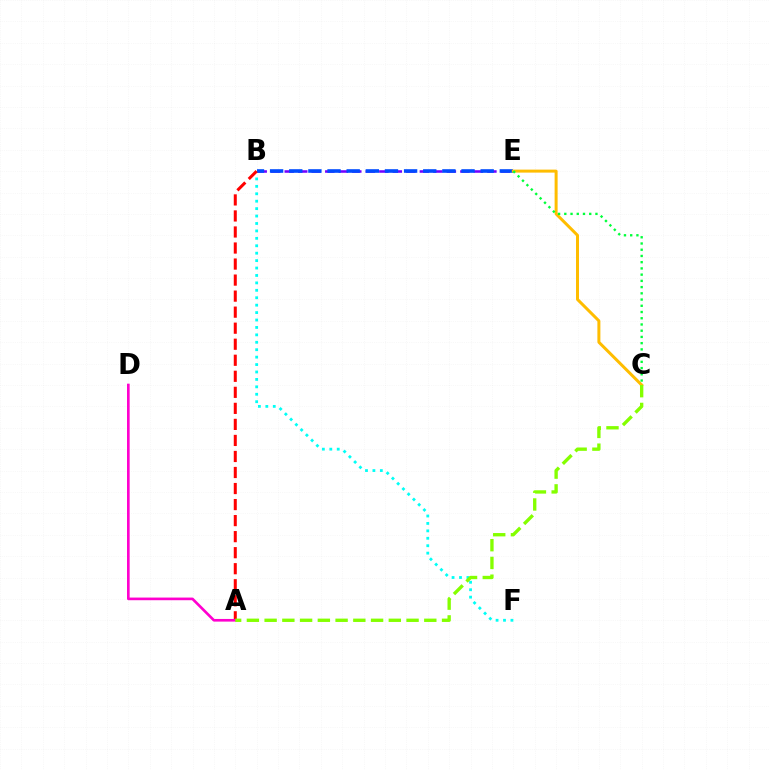{('B', 'F'): [{'color': '#00fff6', 'line_style': 'dotted', 'thickness': 2.02}], ('B', 'E'): [{'color': '#7200ff', 'line_style': 'dashed', 'thickness': 1.84}, {'color': '#004bff', 'line_style': 'dashed', 'thickness': 2.6}], ('A', 'B'): [{'color': '#ff0000', 'line_style': 'dashed', 'thickness': 2.18}], ('A', 'D'): [{'color': '#ff00cf', 'line_style': 'solid', 'thickness': 1.91}], ('C', 'E'): [{'color': '#ffbd00', 'line_style': 'solid', 'thickness': 2.16}, {'color': '#00ff39', 'line_style': 'dotted', 'thickness': 1.69}], ('A', 'C'): [{'color': '#84ff00', 'line_style': 'dashed', 'thickness': 2.41}]}